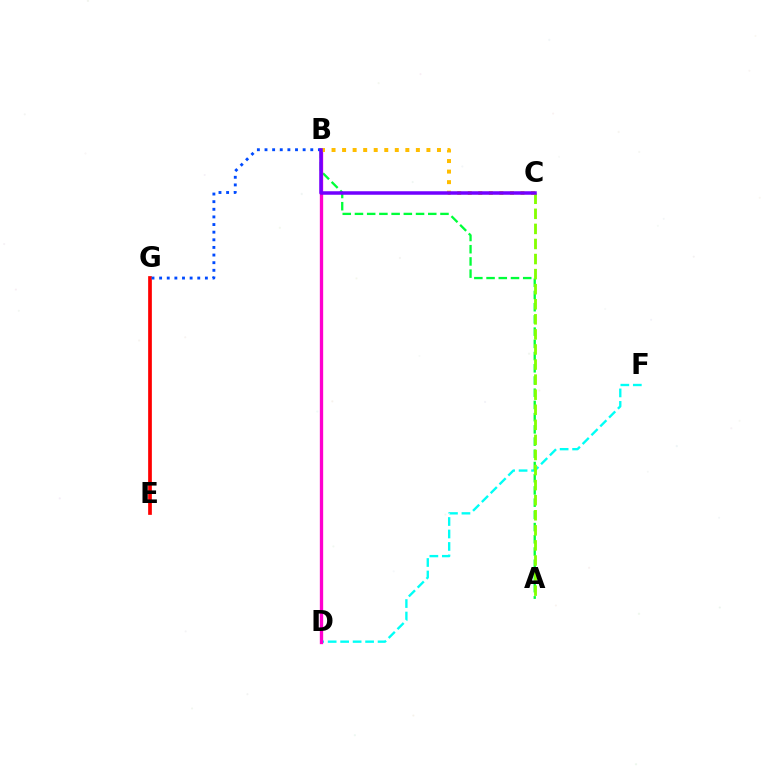{('E', 'G'): [{'color': '#ff0000', 'line_style': 'solid', 'thickness': 2.67}], ('D', 'F'): [{'color': '#00fff6', 'line_style': 'dashed', 'thickness': 1.69}], ('A', 'B'): [{'color': '#00ff39', 'line_style': 'dashed', 'thickness': 1.66}], ('B', 'D'): [{'color': '#ff00cf', 'line_style': 'solid', 'thickness': 2.4}], ('A', 'C'): [{'color': '#84ff00', 'line_style': 'dashed', 'thickness': 2.05}], ('B', 'G'): [{'color': '#004bff', 'line_style': 'dotted', 'thickness': 2.07}], ('B', 'C'): [{'color': '#ffbd00', 'line_style': 'dotted', 'thickness': 2.86}, {'color': '#7200ff', 'line_style': 'solid', 'thickness': 2.53}]}